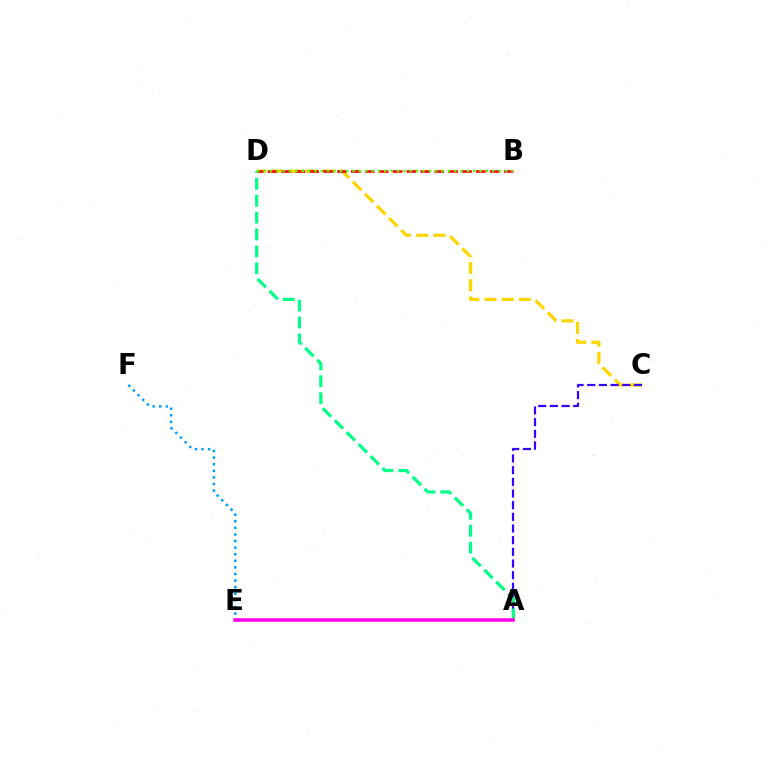{('C', 'D'): [{'color': '#ffd500', 'line_style': 'dashed', 'thickness': 2.33}], ('A', 'C'): [{'color': '#3700ff', 'line_style': 'dashed', 'thickness': 1.59}], ('A', 'D'): [{'color': '#00ff86', 'line_style': 'dashed', 'thickness': 2.3}], ('E', 'F'): [{'color': '#009eff', 'line_style': 'dotted', 'thickness': 1.79}], ('B', 'D'): [{'color': '#ff0000', 'line_style': 'dashed', 'thickness': 1.89}, {'color': '#4fff00', 'line_style': 'dotted', 'thickness': 1.73}], ('A', 'E'): [{'color': '#ff00ed', 'line_style': 'solid', 'thickness': 2.53}]}